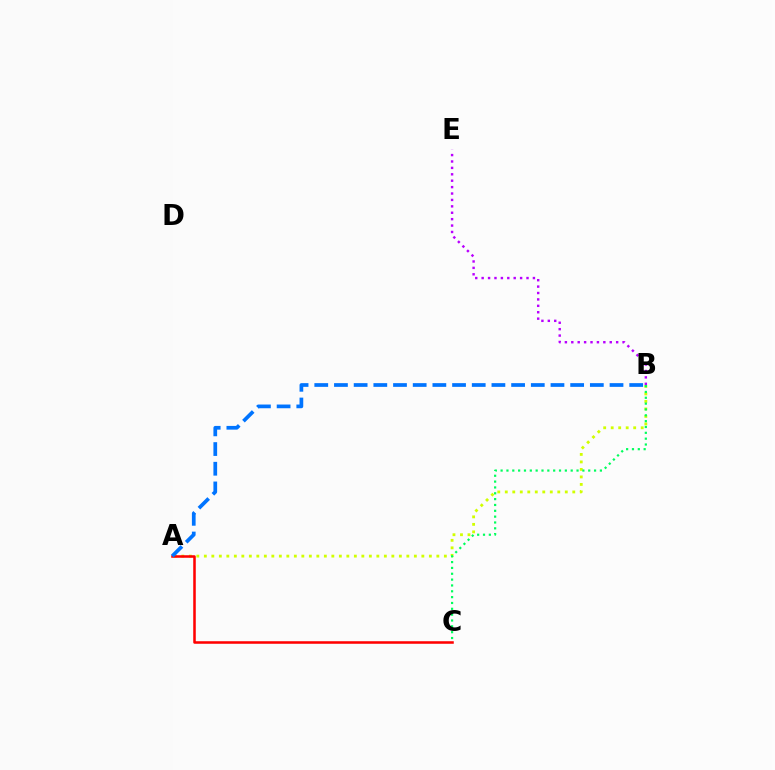{('A', 'B'): [{'color': '#d1ff00', 'line_style': 'dotted', 'thickness': 2.04}, {'color': '#0074ff', 'line_style': 'dashed', 'thickness': 2.67}], ('A', 'C'): [{'color': '#ff0000', 'line_style': 'solid', 'thickness': 1.83}], ('B', 'C'): [{'color': '#00ff5c', 'line_style': 'dotted', 'thickness': 1.59}], ('B', 'E'): [{'color': '#b900ff', 'line_style': 'dotted', 'thickness': 1.74}]}